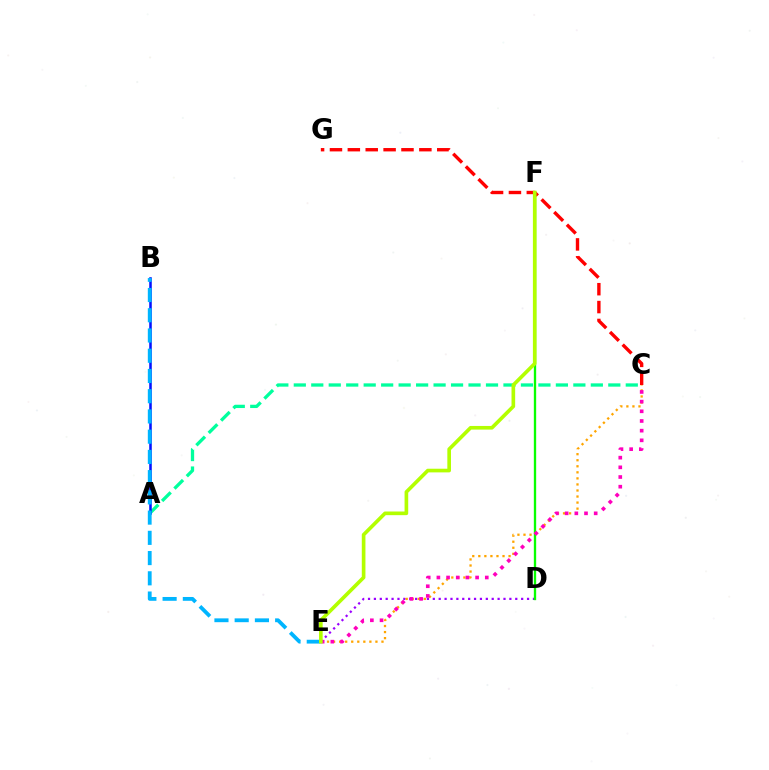{('A', 'C'): [{'color': '#00ff9d', 'line_style': 'dashed', 'thickness': 2.37}], ('D', 'E'): [{'color': '#9b00ff', 'line_style': 'dotted', 'thickness': 1.6}], ('A', 'B'): [{'color': '#0010ff', 'line_style': 'solid', 'thickness': 1.82}], ('C', 'E'): [{'color': '#ffa500', 'line_style': 'dotted', 'thickness': 1.64}, {'color': '#ff00bd', 'line_style': 'dotted', 'thickness': 2.63}], ('D', 'F'): [{'color': '#08ff00', 'line_style': 'solid', 'thickness': 1.68}], ('C', 'G'): [{'color': '#ff0000', 'line_style': 'dashed', 'thickness': 2.43}], ('B', 'E'): [{'color': '#00b5ff', 'line_style': 'dashed', 'thickness': 2.75}], ('E', 'F'): [{'color': '#b3ff00', 'line_style': 'solid', 'thickness': 2.63}]}